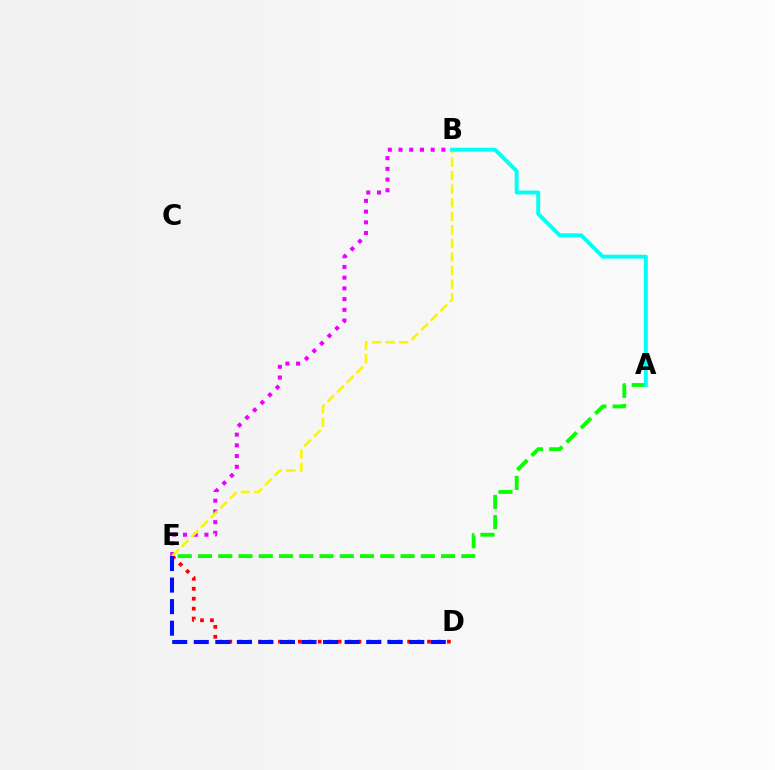{('D', 'E'): [{'color': '#ff0000', 'line_style': 'dotted', 'thickness': 2.7}, {'color': '#0010ff', 'line_style': 'dashed', 'thickness': 2.93}], ('B', 'E'): [{'color': '#ee00ff', 'line_style': 'dotted', 'thickness': 2.91}, {'color': '#fcf500', 'line_style': 'dashed', 'thickness': 1.84}], ('A', 'E'): [{'color': '#08ff00', 'line_style': 'dashed', 'thickness': 2.75}], ('A', 'B'): [{'color': '#00fff6', 'line_style': 'solid', 'thickness': 2.82}]}